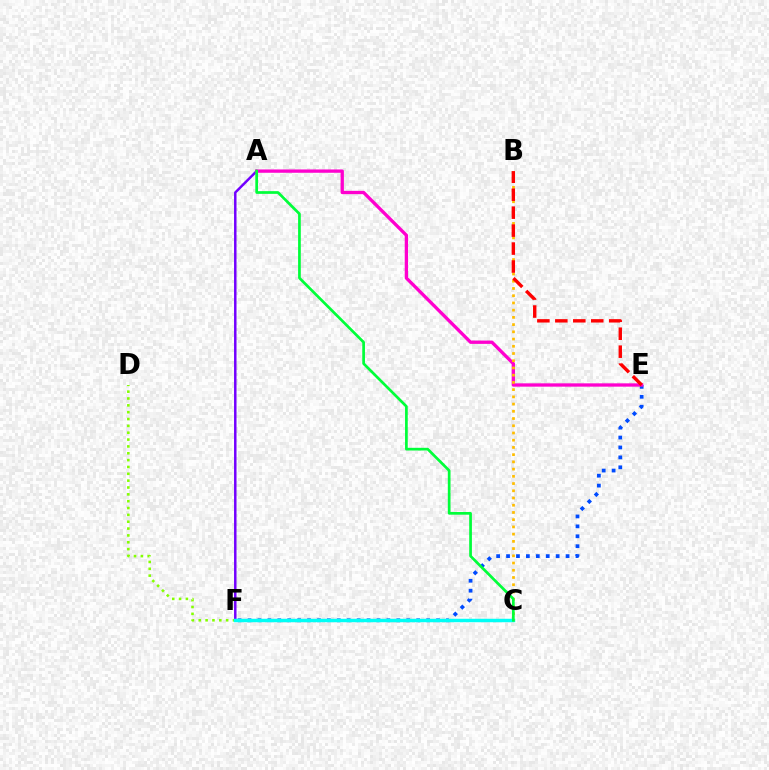{('E', 'F'): [{'color': '#004bff', 'line_style': 'dotted', 'thickness': 2.7}], ('A', 'F'): [{'color': '#7200ff', 'line_style': 'solid', 'thickness': 1.79}], ('D', 'F'): [{'color': '#84ff00', 'line_style': 'dotted', 'thickness': 1.86}], ('A', 'E'): [{'color': '#ff00cf', 'line_style': 'solid', 'thickness': 2.39}], ('C', 'F'): [{'color': '#00fff6', 'line_style': 'solid', 'thickness': 2.49}], ('B', 'C'): [{'color': '#ffbd00', 'line_style': 'dotted', 'thickness': 1.96}], ('A', 'C'): [{'color': '#00ff39', 'line_style': 'solid', 'thickness': 1.95}], ('B', 'E'): [{'color': '#ff0000', 'line_style': 'dashed', 'thickness': 2.44}]}